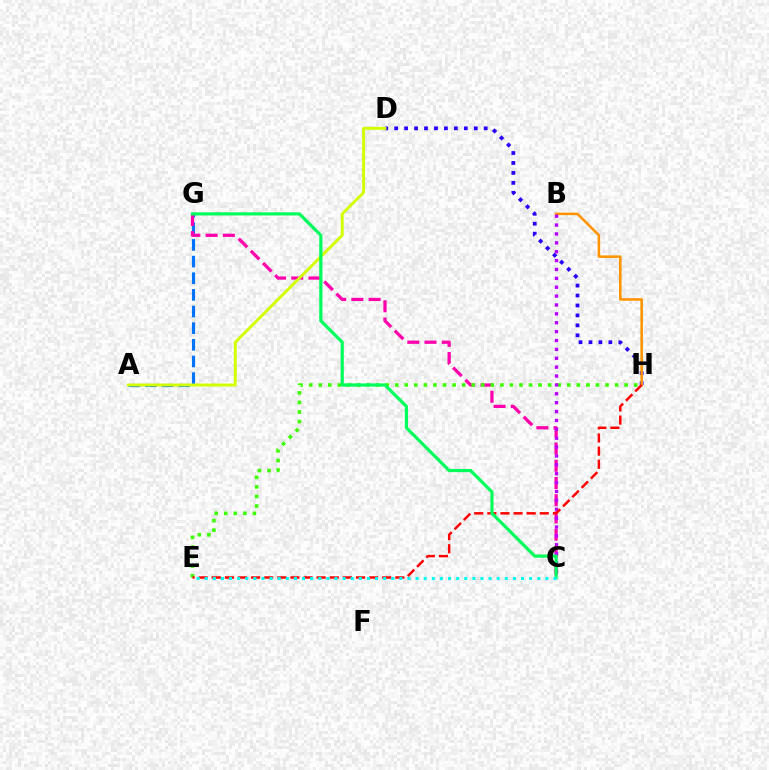{('D', 'H'): [{'color': '#2500ff', 'line_style': 'dotted', 'thickness': 2.7}], ('A', 'G'): [{'color': '#0074ff', 'line_style': 'dashed', 'thickness': 2.26}], ('B', 'H'): [{'color': '#ff9400', 'line_style': 'solid', 'thickness': 1.84}], ('C', 'G'): [{'color': '#ff00ac', 'line_style': 'dashed', 'thickness': 2.34}, {'color': '#00ff5c', 'line_style': 'solid', 'thickness': 2.3}], ('A', 'D'): [{'color': '#d1ff00', 'line_style': 'solid', 'thickness': 2.12}], ('E', 'H'): [{'color': '#3dff00', 'line_style': 'dotted', 'thickness': 2.6}, {'color': '#ff0000', 'line_style': 'dashed', 'thickness': 1.78}], ('B', 'C'): [{'color': '#b900ff', 'line_style': 'dotted', 'thickness': 2.41}], ('C', 'E'): [{'color': '#00fff6', 'line_style': 'dotted', 'thickness': 2.2}]}